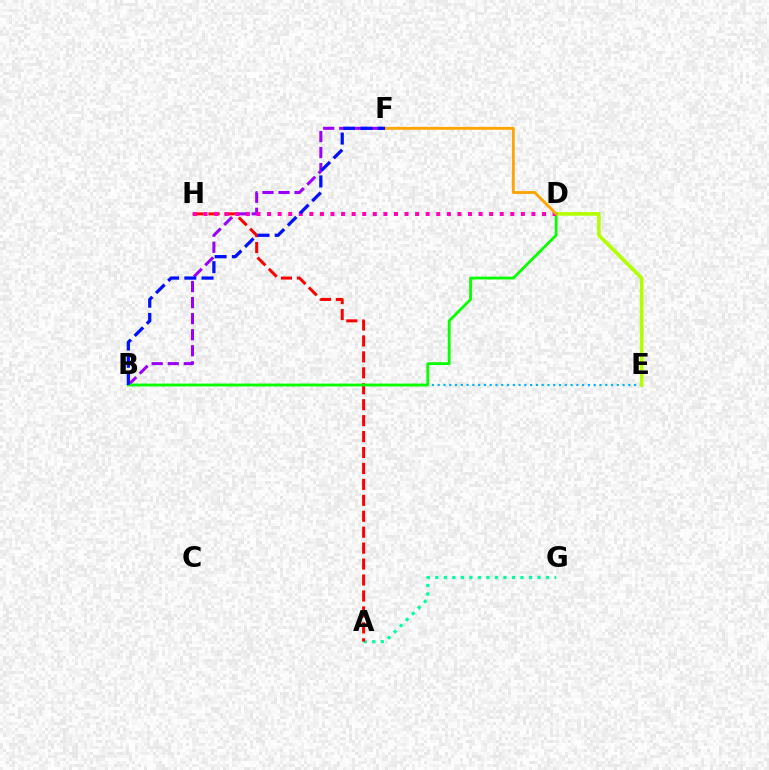{('A', 'G'): [{'color': '#00ff9d', 'line_style': 'dotted', 'thickness': 2.31}], ('B', 'F'): [{'color': '#9b00ff', 'line_style': 'dashed', 'thickness': 2.18}, {'color': '#0010ff', 'line_style': 'dashed', 'thickness': 2.34}], ('B', 'E'): [{'color': '#00b5ff', 'line_style': 'dotted', 'thickness': 1.57}], ('A', 'H'): [{'color': '#ff0000', 'line_style': 'dashed', 'thickness': 2.17}], ('D', 'E'): [{'color': '#b3ff00', 'line_style': 'solid', 'thickness': 2.63}], ('B', 'D'): [{'color': '#08ff00', 'line_style': 'solid', 'thickness': 2.03}], ('D', 'H'): [{'color': '#ff00bd', 'line_style': 'dotted', 'thickness': 2.87}], ('D', 'F'): [{'color': '#ffa500', 'line_style': 'solid', 'thickness': 2.05}]}